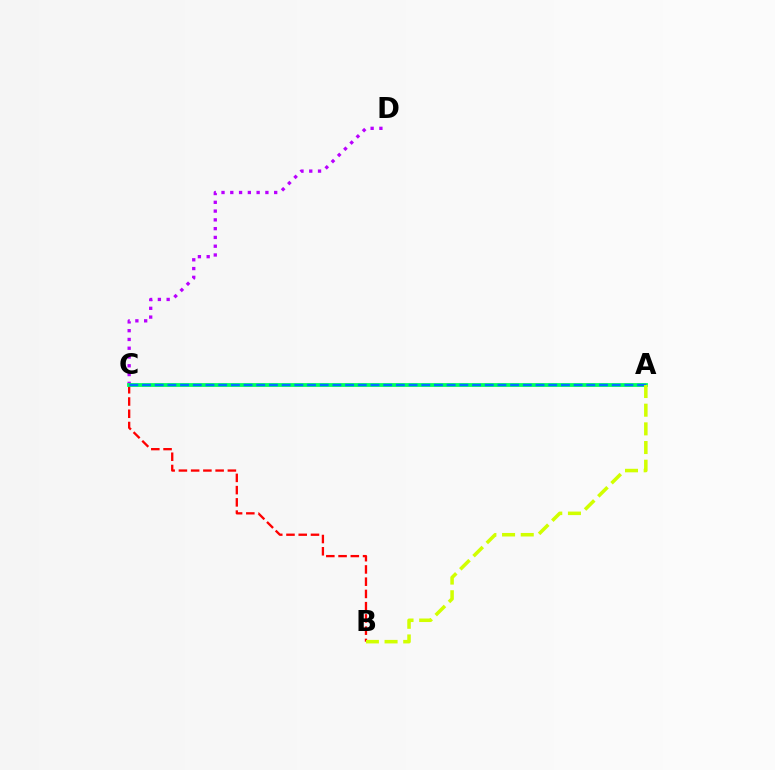{('B', 'C'): [{'color': '#ff0000', 'line_style': 'dashed', 'thickness': 1.66}], ('C', 'D'): [{'color': '#b900ff', 'line_style': 'dotted', 'thickness': 2.39}], ('A', 'C'): [{'color': '#00ff5c', 'line_style': 'solid', 'thickness': 2.73}, {'color': '#0074ff', 'line_style': 'dashed', 'thickness': 1.72}], ('A', 'B'): [{'color': '#d1ff00', 'line_style': 'dashed', 'thickness': 2.54}]}